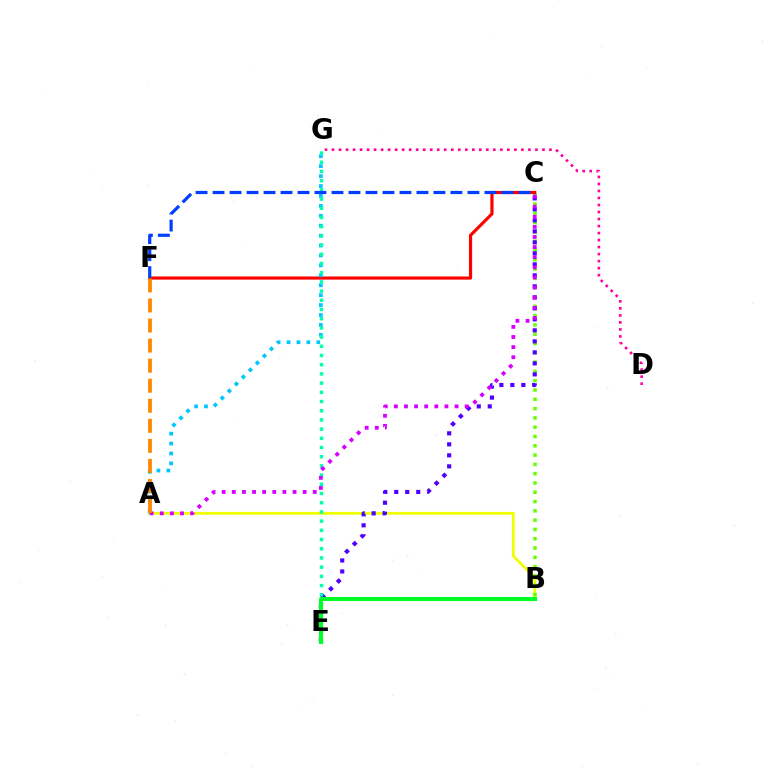{('A', 'B'): [{'color': '#eeff00', 'line_style': 'solid', 'thickness': 2.02}], ('B', 'C'): [{'color': '#66ff00', 'line_style': 'dotted', 'thickness': 2.53}], ('C', 'E'): [{'color': '#4f00ff', 'line_style': 'dotted', 'thickness': 2.99}], ('C', 'F'): [{'color': '#ff0000', 'line_style': 'solid', 'thickness': 2.28}, {'color': '#003fff', 'line_style': 'dashed', 'thickness': 2.31}], ('D', 'G'): [{'color': '#ff00a0', 'line_style': 'dotted', 'thickness': 1.91}], ('A', 'G'): [{'color': '#00c7ff', 'line_style': 'dotted', 'thickness': 2.7}], ('E', 'G'): [{'color': '#00ffaf', 'line_style': 'dotted', 'thickness': 2.5}], ('B', 'E'): [{'color': '#00ff27', 'line_style': 'solid', 'thickness': 2.92}], ('A', 'C'): [{'color': '#d600ff', 'line_style': 'dotted', 'thickness': 2.75}], ('A', 'F'): [{'color': '#ff8800', 'line_style': 'dashed', 'thickness': 2.72}]}